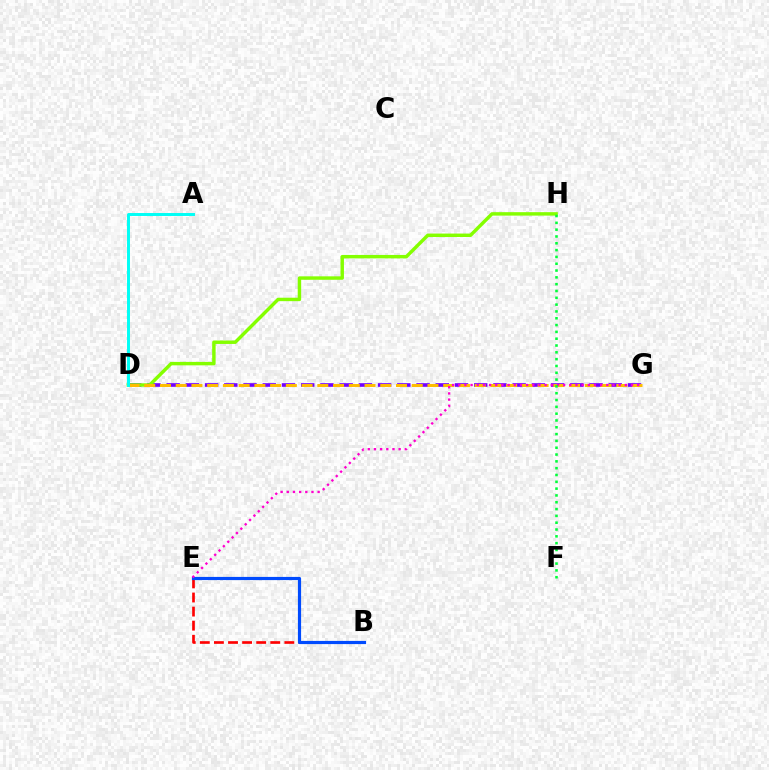{('D', 'G'): [{'color': '#7200ff', 'line_style': 'dashed', 'thickness': 2.61}, {'color': '#ffbd00', 'line_style': 'dashed', 'thickness': 2.14}], ('B', 'E'): [{'color': '#ff0000', 'line_style': 'dashed', 'thickness': 1.91}, {'color': '#004bff', 'line_style': 'solid', 'thickness': 2.28}], ('D', 'H'): [{'color': '#84ff00', 'line_style': 'solid', 'thickness': 2.48}], ('A', 'D'): [{'color': '#00fff6', 'line_style': 'solid', 'thickness': 2.12}], ('E', 'G'): [{'color': '#ff00cf', 'line_style': 'dotted', 'thickness': 1.68}], ('F', 'H'): [{'color': '#00ff39', 'line_style': 'dotted', 'thickness': 1.85}]}